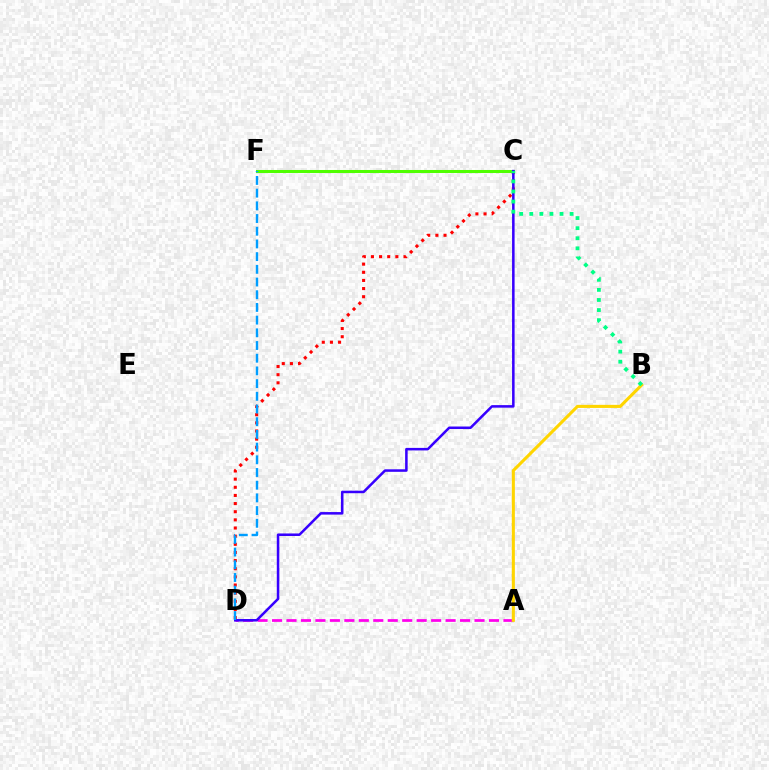{('C', 'D'): [{'color': '#ff0000', 'line_style': 'dotted', 'thickness': 2.21}, {'color': '#3700ff', 'line_style': 'solid', 'thickness': 1.82}], ('C', 'F'): [{'color': '#4fff00', 'line_style': 'solid', 'thickness': 2.19}], ('A', 'D'): [{'color': '#ff00ed', 'line_style': 'dashed', 'thickness': 1.96}], ('A', 'B'): [{'color': '#ffd500', 'line_style': 'solid', 'thickness': 2.22}], ('B', 'C'): [{'color': '#00ff86', 'line_style': 'dotted', 'thickness': 2.74}], ('D', 'F'): [{'color': '#009eff', 'line_style': 'dashed', 'thickness': 1.73}]}